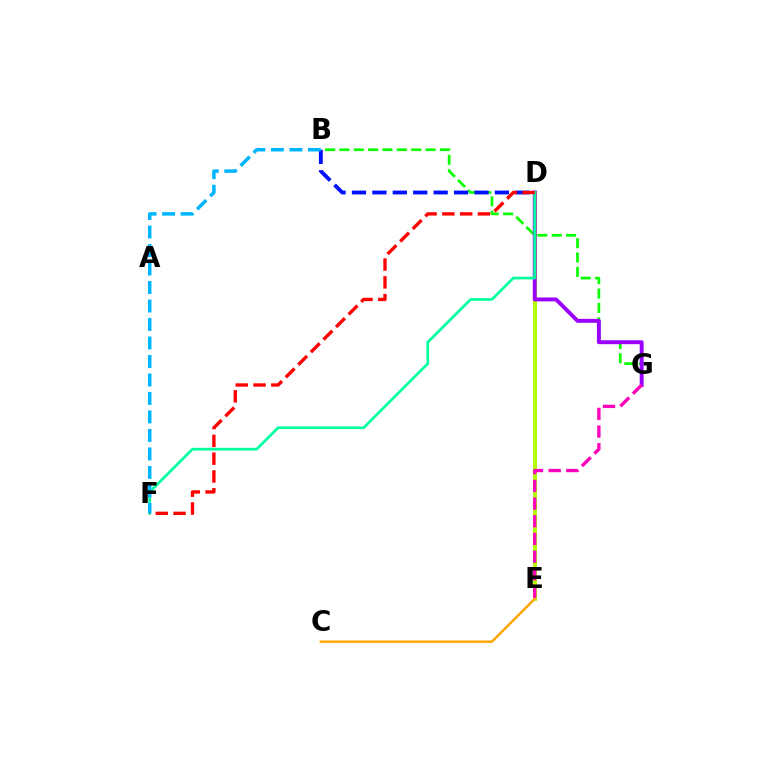{('B', 'G'): [{'color': '#08ff00', 'line_style': 'dashed', 'thickness': 1.95}], ('D', 'E'): [{'color': '#b3ff00', 'line_style': 'solid', 'thickness': 2.86}], ('D', 'G'): [{'color': '#9b00ff', 'line_style': 'solid', 'thickness': 2.81}], ('B', 'D'): [{'color': '#0010ff', 'line_style': 'dashed', 'thickness': 2.77}], ('D', 'F'): [{'color': '#00ff9d', 'line_style': 'solid', 'thickness': 1.94}, {'color': '#ff0000', 'line_style': 'dashed', 'thickness': 2.42}], ('E', 'G'): [{'color': '#ff00bd', 'line_style': 'dashed', 'thickness': 2.4}], ('C', 'E'): [{'color': '#ffa500', 'line_style': 'solid', 'thickness': 1.78}], ('B', 'F'): [{'color': '#00b5ff', 'line_style': 'dashed', 'thickness': 2.51}]}